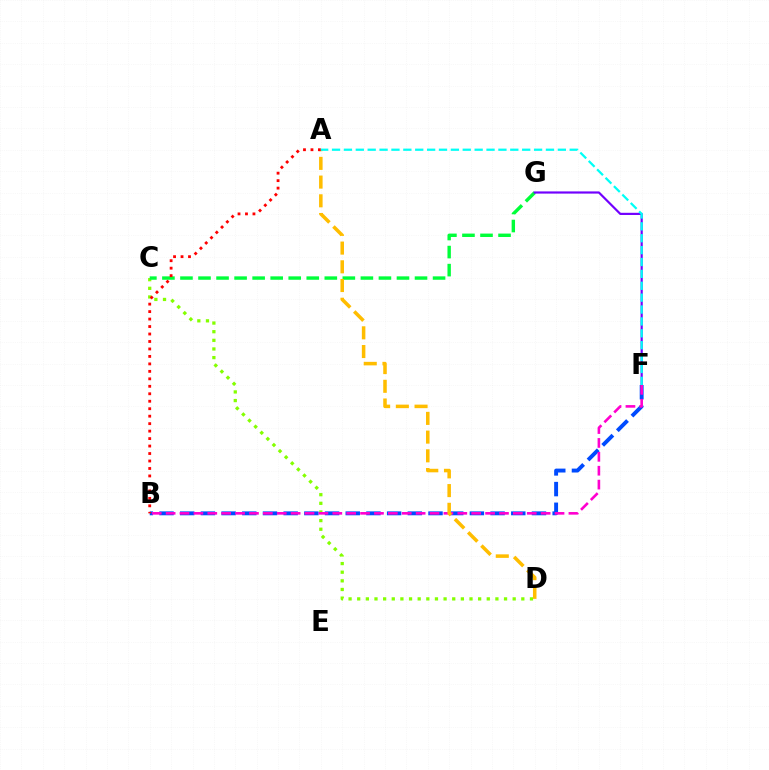{('C', 'D'): [{'color': '#84ff00', 'line_style': 'dotted', 'thickness': 2.35}], ('C', 'G'): [{'color': '#00ff39', 'line_style': 'dashed', 'thickness': 2.45}], ('F', 'G'): [{'color': '#7200ff', 'line_style': 'solid', 'thickness': 1.57}], ('B', 'F'): [{'color': '#004bff', 'line_style': 'dashed', 'thickness': 2.81}, {'color': '#ff00cf', 'line_style': 'dashed', 'thickness': 1.89}], ('A', 'D'): [{'color': '#ffbd00', 'line_style': 'dashed', 'thickness': 2.54}], ('A', 'B'): [{'color': '#ff0000', 'line_style': 'dotted', 'thickness': 2.03}], ('A', 'F'): [{'color': '#00fff6', 'line_style': 'dashed', 'thickness': 1.61}]}